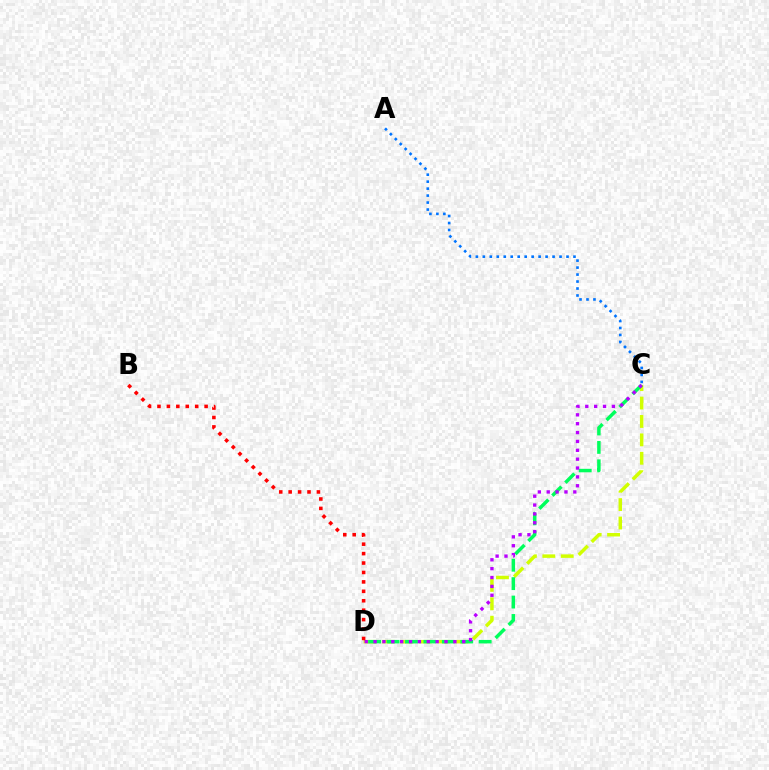{('C', 'D'): [{'color': '#d1ff00', 'line_style': 'dashed', 'thickness': 2.5}, {'color': '#00ff5c', 'line_style': 'dashed', 'thickness': 2.5}, {'color': '#b900ff', 'line_style': 'dotted', 'thickness': 2.41}], ('A', 'C'): [{'color': '#0074ff', 'line_style': 'dotted', 'thickness': 1.89}], ('B', 'D'): [{'color': '#ff0000', 'line_style': 'dotted', 'thickness': 2.56}]}